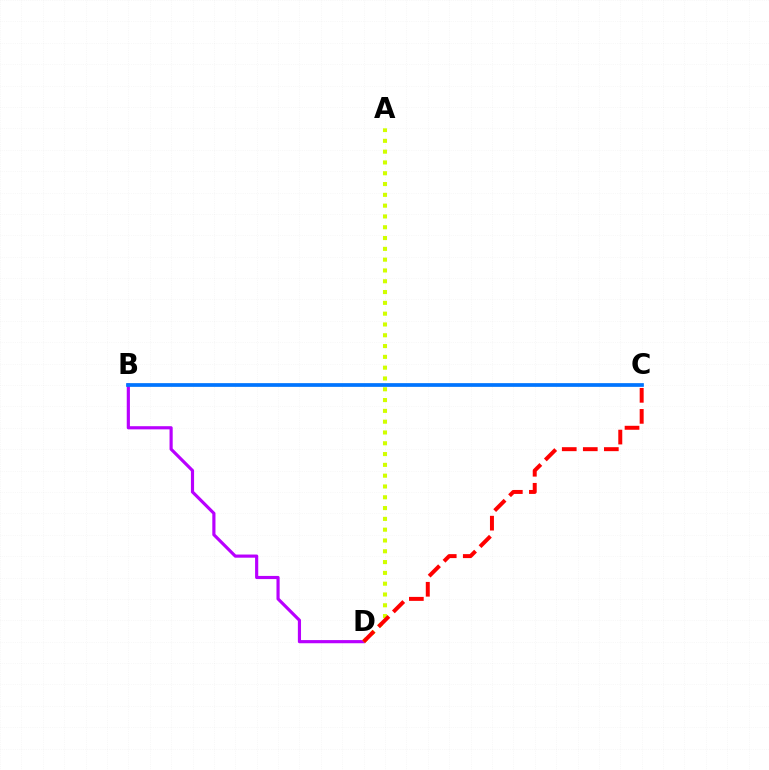{('B', 'C'): [{'color': '#00ff5c', 'line_style': 'solid', 'thickness': 1.51}, {'color': '#0074ff', 'line_style': 'solid', 'thickness': 2.67}], ('B', 'D'): [{'color': '#b900ff', 'line_style': 'solid', 'thickness': 2.27}], ('A', 'D'): [{'color': '#d1ff00', 'line_style': 'dotted', 'thickness': 2.93}], ('C', 'D'): [{'color': '#ff0000', 'line_style': 'dashed', 'thickness': 2.86}]}